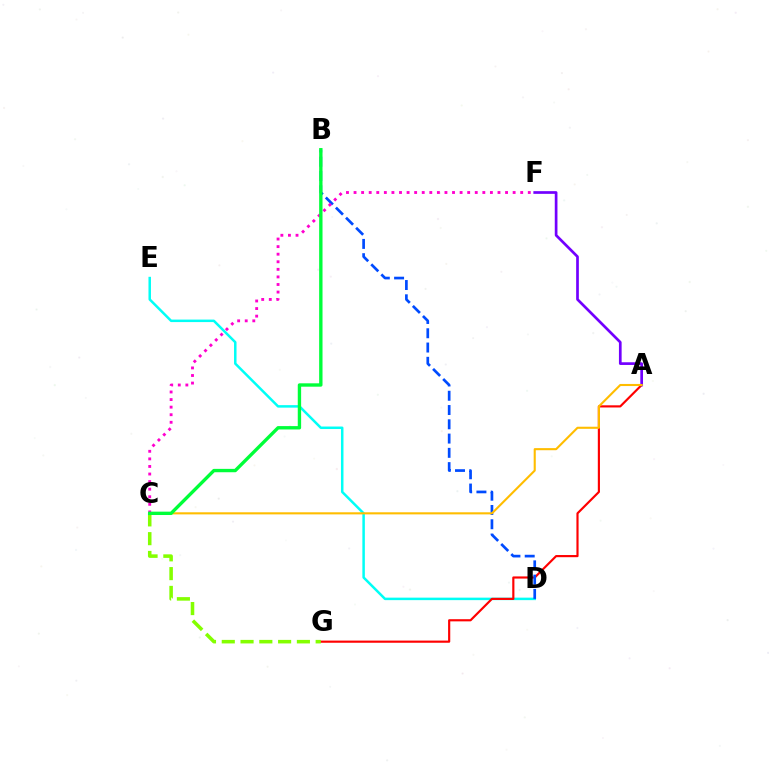{('D', 'E'): [{'color': '#00fff6', 'line_style': 'solid', 'thickness': 1.8}], ('A', 'G'): [{'color': '#ff0000', 'line_style': 'solid', 'thickness': 1.56}], ('C', 'G'): [{'color': '#84ff00', 'line_style': 'dashed', 'thickness': 2.55}], ('A', 'F'): [{'color': '#7200ff', 'line_style': 'solid', 'thickness': 1.94}], ('B', 'D'): [{'color': '#004bff', 'line_style': 'dashed', 'thickness': 1.94}], ('A', 'C'): [{'color': '#ffbd00', 'line_style': 'solid', 'thickness': 1.51}], ('C', 'F'): [{'color': '#ff00cf', 'line_style': 'dotted', 'thickness': 2.06}], ('B', 'C'): [{'color': '#00ff39', 'line_style': 'solid', 'thickness': 2.42}]}